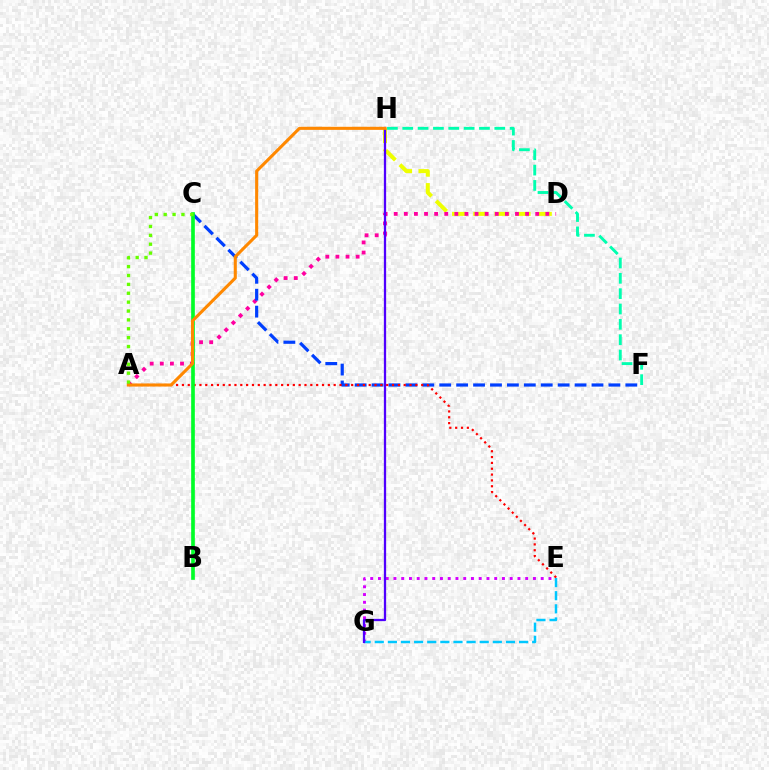{('E', 'G'): [{'color': '#d600ff', 'line_style': 'dotted', 'thickness': 2.11}, {'color': '#00c7ff', 'line_style': 'dashed', 'thickness': 1.78}], ('D', 'H'): [{'color': '#eeff00', 'line_style': 'dashed', 'thickness': 2.89}], ('A', 'D'): [{'color': '#ff00a0', 'line_style': 'dotted', 'thickness': 2.75}], ('C', 'F'): [{'color': '#003fff', 'line_style': 'dashed', 'thickness': 2.3}], ('A', 'E'): [{'color': '#ff0000', 'line_style': 'dotted', 'thickness': 1.59}], ('B', 'C'): [{'color': '#00ff27', 'line_style': 'solid', 'thickness': 2.64}], ('G', 'H'): [{'color': '#4f00ff', 'line_style': 'solid', 'thickness': 1.63}], ('A', 'H'): [{'color': '#ff8800', 'line_style': 'solid', 'thickness': 2.22}], ('F', 'H'): [{'color': '#00ffaf', 'line_style': 'dashed', 'thickness': 2.08}], ('A', 'C'): [{'color': '#66ff00', 'line_style': 'dotted', 'thickness': 2.41}]}